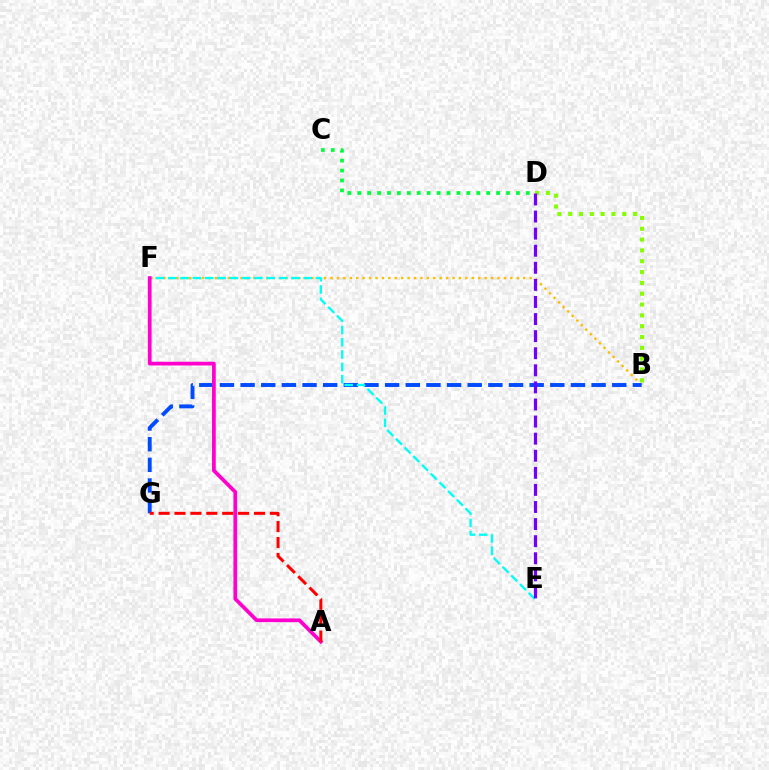{('B', 'F'): [{'color': '#ffbd00', 'line_style': 'dotted', 'thickness': 1.75}], ('B', 'G'): [{'color': '#004bff', 'line_style': 'dashed', 'thickness': 2.8}], ('E', 'F'): [{'color': '#00fff6', 'line_style': 'dashed', 'thickness': 1.67}], ('A', 'F'): [{'color': '#ff00cf', 'line_style': 'solid', 'thickness': 2.69}], ('A', 'G'): [{'color': '#ff0000', 'line_style': 'dashed', 'thickness': 2.16}], ('C', 'D'): [{'color': '#00ff39', 'line_style': 'dotted', 'thickness': 2.69}], ('B', 'D'): [{'color': '#84ff00', 'line_style': 'dotted', 'thickness': 2.94}], ('D', 'E'): [{'color': '#7200ff', 'line_style': 'dashed', 'thickness': 2.32}]}